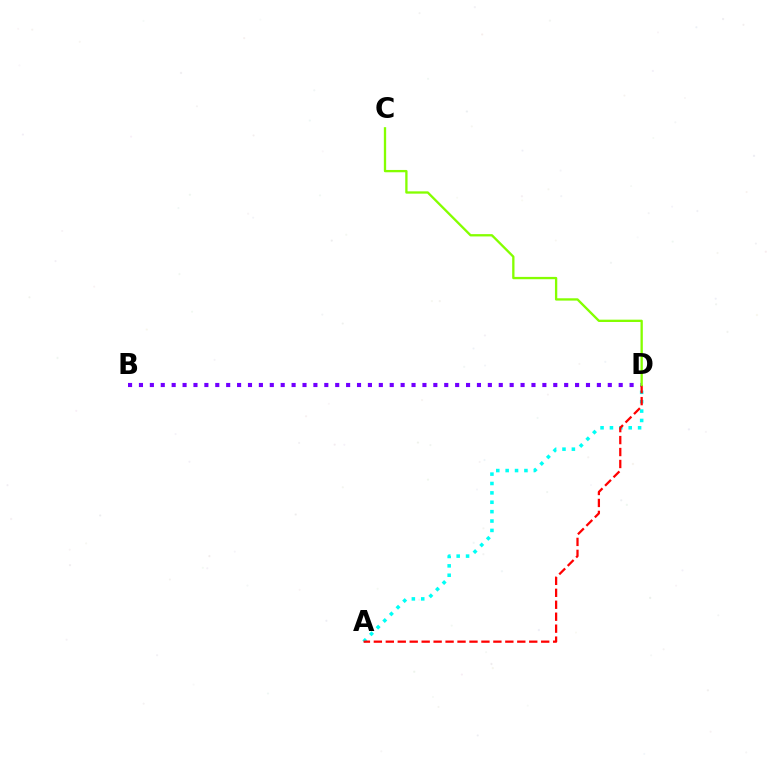{('A', 'D'): [{'color': '#00fff6', 'line_style': 'dotted', 'thickness': 2.55}, {'color': '#ff0000', 'line_style': 'dashed', 'thickness': 1.62}], ('B', 'D'): [{'color': '#7200ff', 'line_style': 'dotted', 'thickness': 2.96}], ('C', 'D'): [{'color': '#84ff00', 'line_style': 'solid', 'thickness': 1.67}]}